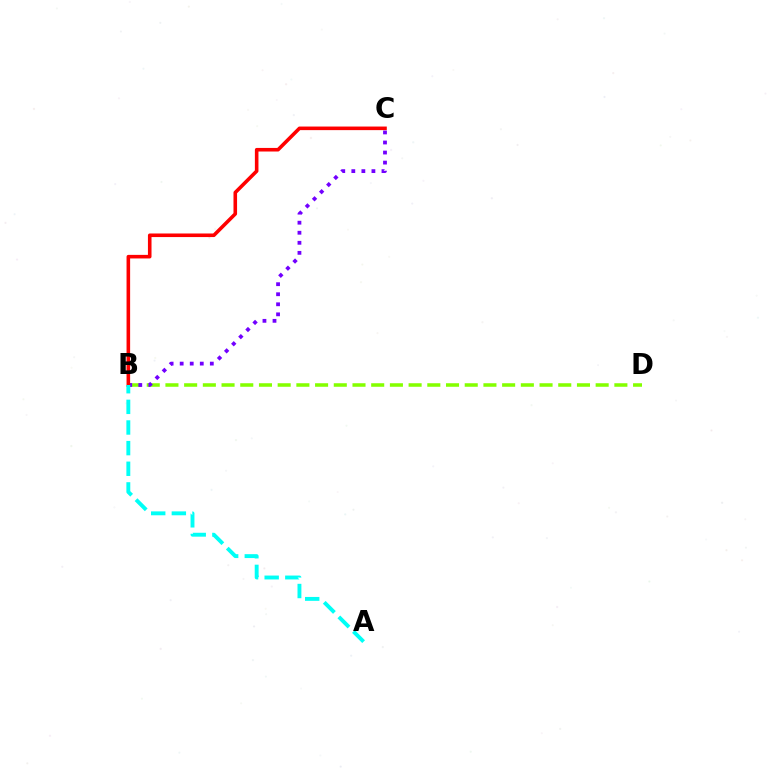{('B', 'D'): [{'color': '#84ff00', 'line_style': 'dashed', 'thickness': 2.54}], ('B', 'C'): [{'color': '#7200ff', 'line_style': 'dotted', 'thickness': 2.73}, {'color': '#ff0000', 'line_style': 'solid', 'thickness': 2.58}], ('A', 'B'): [{'color': '#00fff6', 'line_style': 'dashed', 'thickness': 2.8}]}